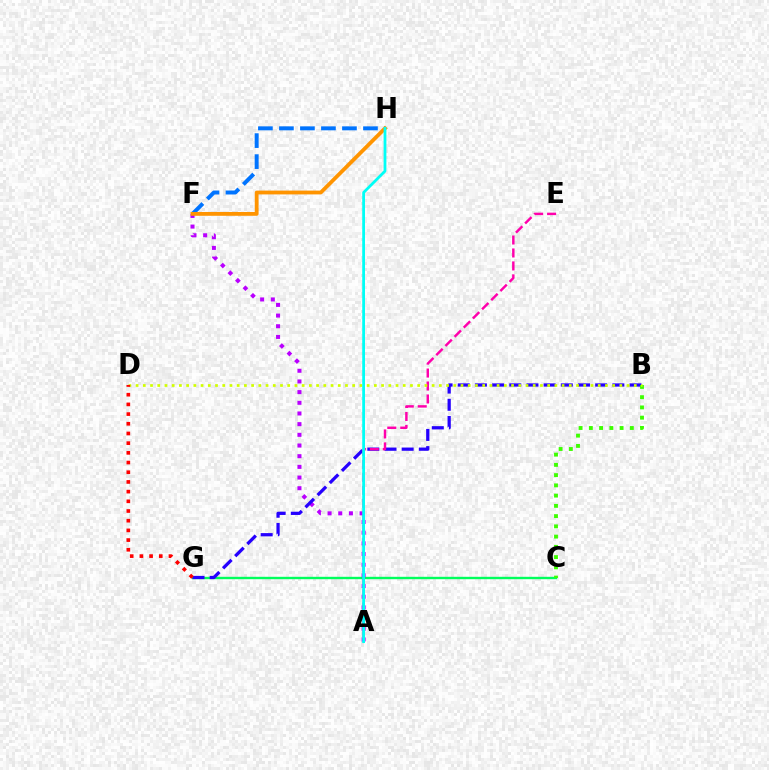{('C', 'G'): [{'color': '#00ff5c', 'line_style': 'solid', 'thickness': 1.71}], ('A', 'F'): [{'color': '#b900ff', 'line_style': 'dotted', 'thickness': 2.9}], ('B', 'G'): [{'color': '#2500ff', 'line_style': 'dashed', 'thickness': 2.33}], ('F', 'H'): [{'color': '#0074ff', 'line_style': 'dashed', 'thickness': 2.85}, {'color': '#ff9400', 'line_style': 'solid', 'thickness': 2.74}], ('B', 'C'): [{'color': '#3dff00', 'line_style': 'dotted', 'thickness': 2.78}], ('A', 'E'): [{'color': '#ff00ac', 'line_style': 'dashed', 'thickness': 1.76}], ('B', 'D'): [{'color': '#d1ff00', 'line_style': 'dotted', 'thickness': 1.96}], ('D', 'G'): [{'color': '#ff0000', 'line_style': 'dotted', 'thickness': 2.63}], ('A', 'H'): [{'color': '#00fff6', 'line_style': 'solid', 'thickness': 2.0}]}